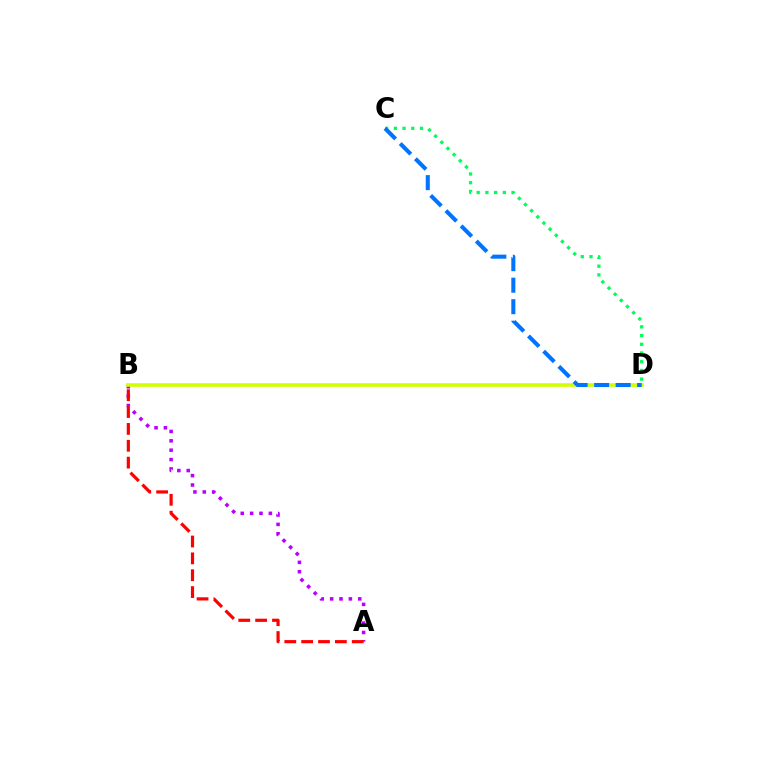{('A', 'B'): [{'color': '#b900ff', 'line_style': 'dotted', 'thickness': 2.54}, {'color': '#ff0000', 'line_style': 'dashed', 'thickness': 2.29}], ('C', 'D'): [{'color': '#00ff5c', 'line_style': 'dotted', 'thickness': 2.37}, {'color': '#0074ff', 'line_style': 'dashed', 'thickness': 2.92}], ('B', 'D'): [{'color': '#d1ff00', 'line_style': 'solid', 'thickness': 2.59}]}